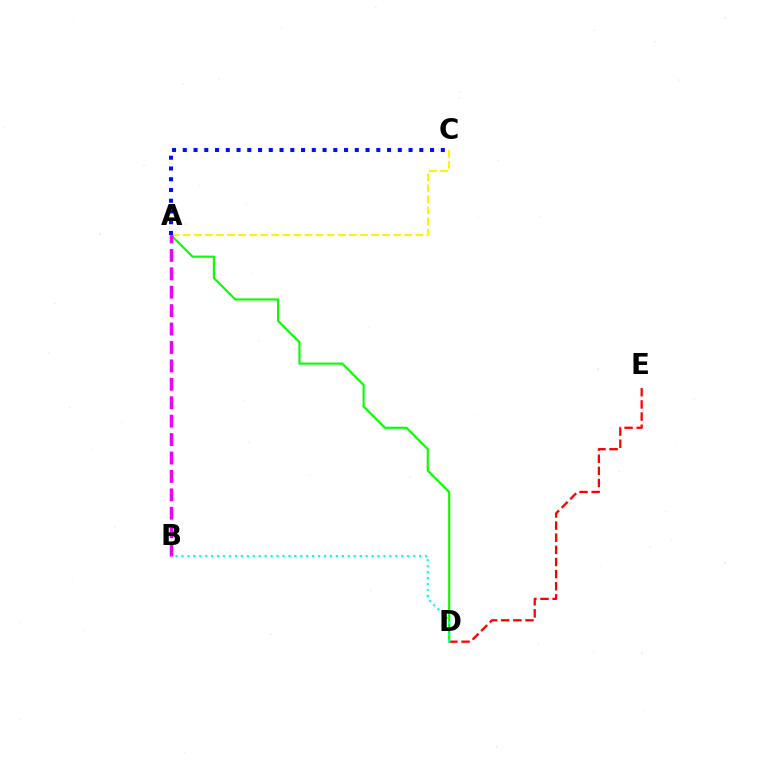{('D', 'E'): [{'color': '#ff0000', 'line_style': 'dashed', 'thickness': 1.65}], ('A', 'C'): [{'color': '#fcf500', 'line_style': 'dashed', 'thickness': 1.51}, {'color': '#0010ff', 'line_style': 'dotted', 'thickness': 2.92}], ('A', 'D'): [{'color': '#08ff00', 'line_style': 'solid', 'thickness': 1.55}], ('A', 'B'): [{'color': '#ee00ff', 'line_style': 'dashed', 'thickness': 2.5}], ('B', 'D'): [{'color': '#00fff6', 'line_style': 'dotted', 'thickness': 1.61}]}